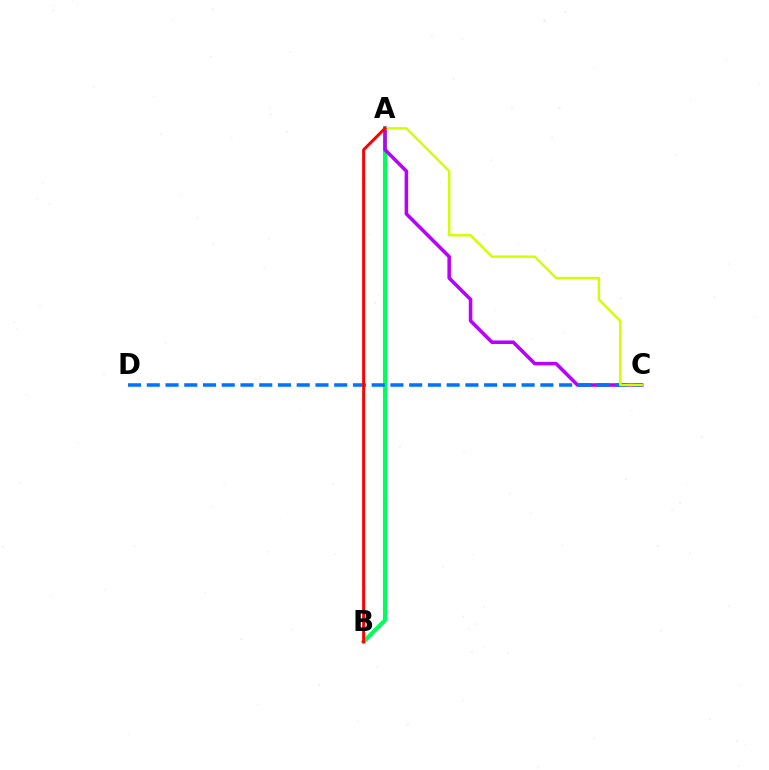{('A', 'B'): [{'color': '#00ff5c', 'line_style': 'solid', 'thickness': 2.96}, {'color': '#ff0000', 'line_style': 'solid', 'thickness': 2.13}], ('A', 'C'): [{'color': '#b900ff', 'line_style': 'solid', 'thickness': 2.55}, {'color': '#d1ff00', 'line_style': 'solid', 'thickness': 1.75}], ('C', 'D'): [{'color': '#0074ff', 'line_style': 'dashed', 'thickness': 2.55}]}